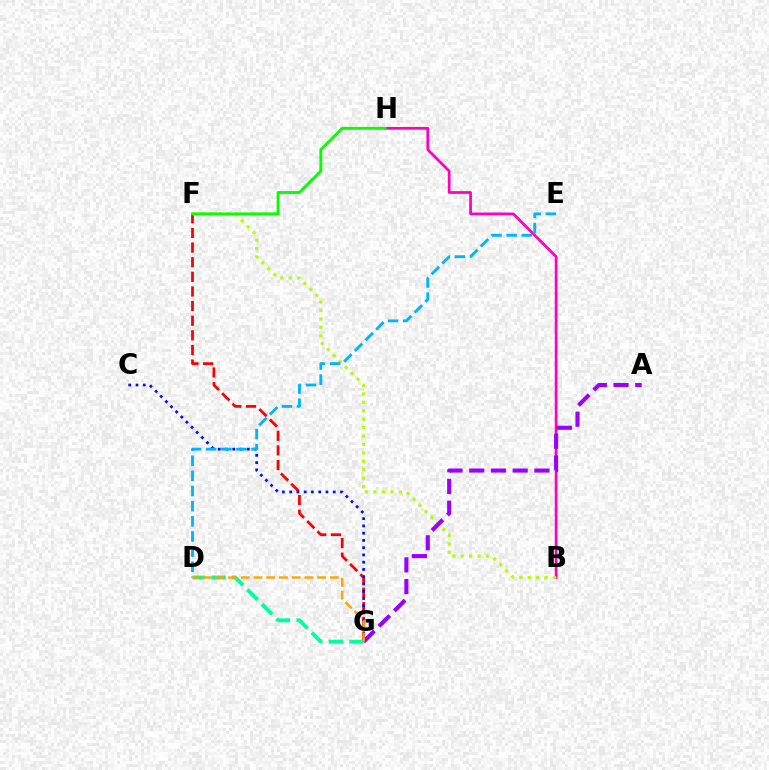{('B', 'H'): [{'color': '#ff00bd', 'line_style': 'solid', 'thickness': 1.96}], ('F', 'G'): [{'color': '#ff0000', 'line_style': 'dashed', 'thickness': 1.99}], ('B', 'F'): [{'color': '#b3ff00', 'line_style': 'dotted', 'thickness': 2.29}], ('F', 'H'): [{'color': '#08ff00', 'line_style': 'solid', 'thickness': 2.08}], ('C', 'G'): [{'color': '#0010ff', 'line_style': 'dotted', 'thickness': 1.97}], ('A', 'G'): [{'color': '#9b00ff', 'line_style': 'dashed', 'thickness': 2.95}], ('D', 'E'): [{'color': '#00b5ff', 'line_style': 'dashed', 'thickness': 2.06}], ('D', 'G'): [{'color': '#00ff9d', 'line_style': 'dashed', 'thickness': 2.79}, {'color': '#ffa500', 'line_style': 'dashed', 'thickness': 1.73}]}